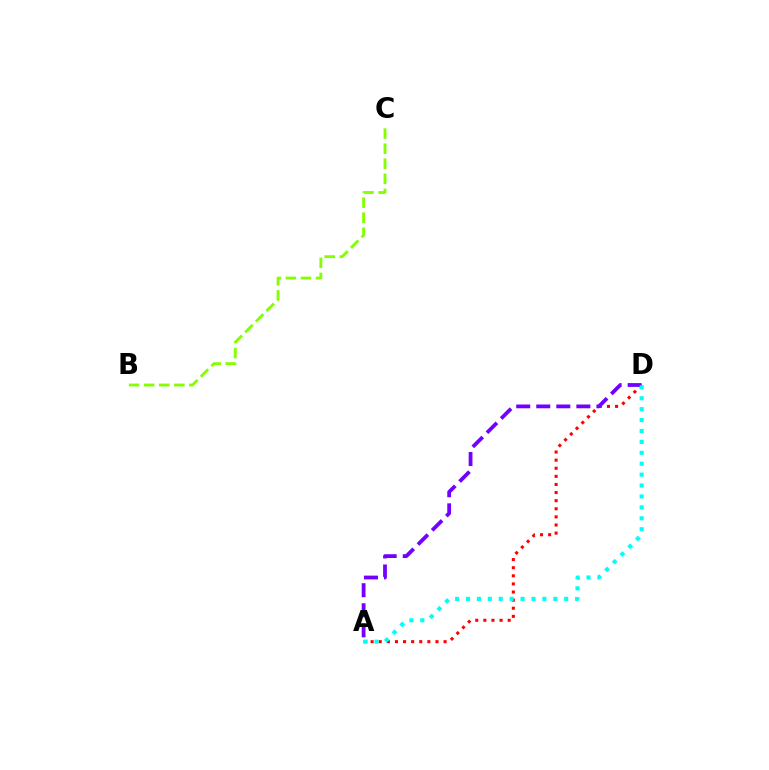{('A', 'D'): [{'color': '#ff0000', 'line_style': 'dotted', 'thickness': 2.2}, {'color': '#7200ff', 'line_style': 'dashed', 'thickness': 2.72}, {'color': '#00fff6', 'line_style': 'dotted', 'thickness': 2.97}], ('B', 'C'): [{'color': '#84ff00', 'line_style': 'dashed', 'thickness': 2.05}]}